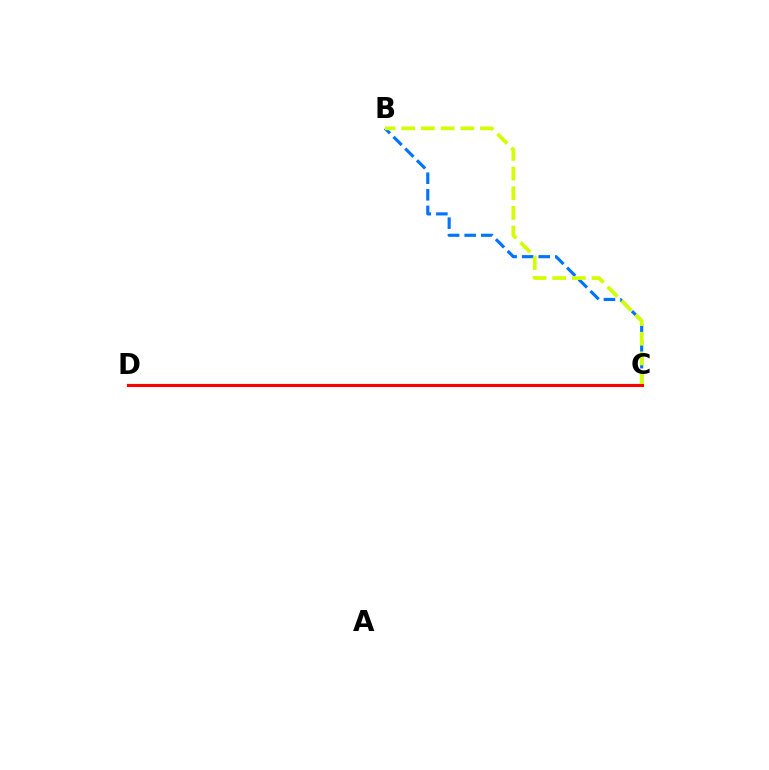{('B', 'C'): [{'color': '#0074ff', 'line_style': 'dashed', 'thickness': 2.25}, {'color': '#d1ff00', 'line_style': 'dashed', 'thickness': 2.67}], ('C', 'D'): [{'color': '#00ff5c', 'line_style': 'solid', 'thickness': 1.71}, {'color': '#b900ff', 'line_style': 'dashed', 'thickness': 2.05}, {'color': '#ff0000', 'line_style': 'solid', 'thickness': 2.19}]}